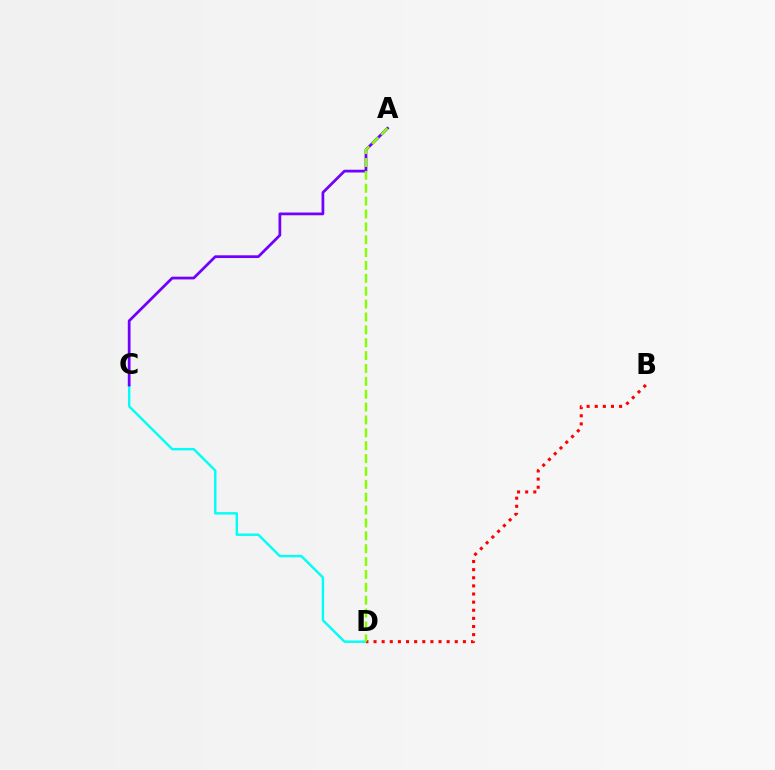{('C', 'D'): [{'color': '#00fff6', 'line_style': 'solid', 'thickness': 1.75}], ('B', 'D'): [{'color': '#ff0000', 'line_style': 'dotted', 'thickness': 2.21}], ('A', 'C'): [{'color': '#7200ff', 'line_style': 'solid', 'thickness': 1.97}], ('A', 'D'): [{'color': '#84ff00', 'line_style': 'dashed', 'thickness': 1.75}]}